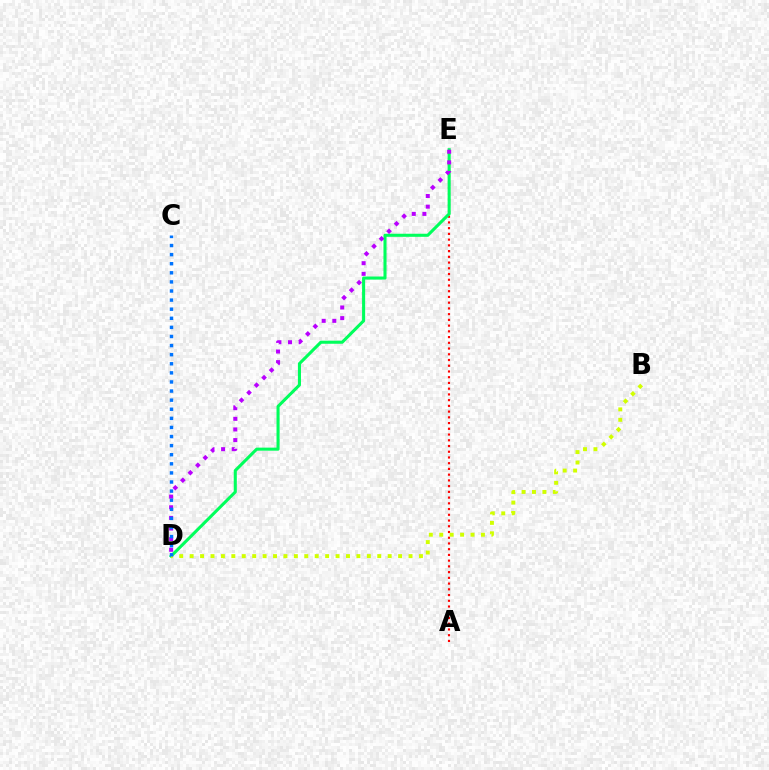{('A', 'E'): [{'color': '#ff0000', 'line_style': 'dotted', 'thickness': 1.56}], ('D', 'E'): [{'color': '#00ff5c', 'line_style': 'solid', 'thickness': 2.21}, {'color': '#b900ff', 'line_style': 'dotted', 'thickness': 2.89}], ('B', 'D'): [{'color': '#d1ff00', 'line_style': 'dotted', 'thickness': 2.83}], ('C', 'D'): [{'color': '#0074ff', 'line_style': 'dotted', 'thickness': 2.47}]}